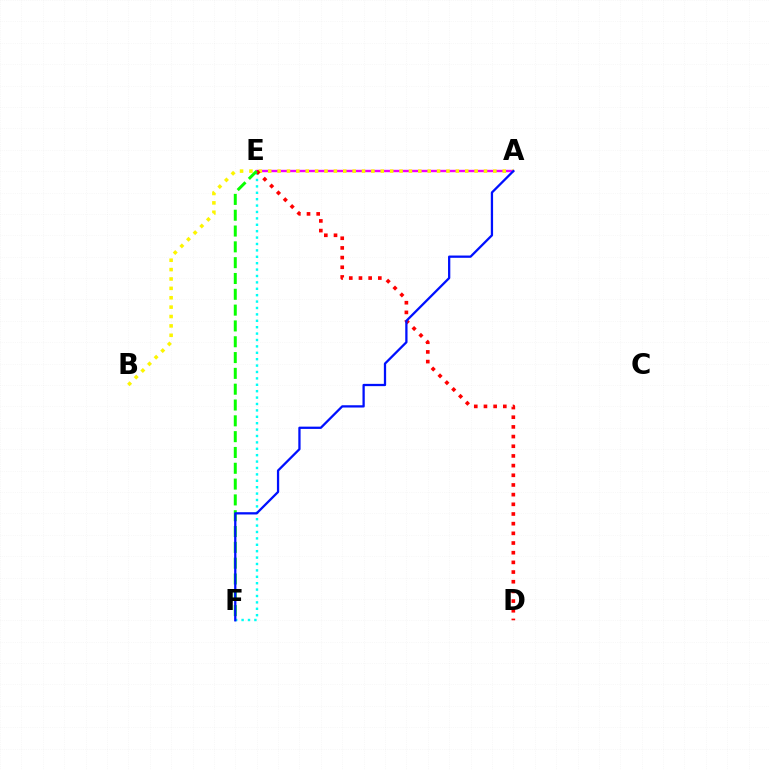{('A', 'E'): [{'color': '#ee00ff', 'line_style': 'solid', 'thickness': 1.72}], ('A', 'B'): [{'color': '#fcf500', 'line_style': 'dotted', 'thickness': 2.55}], ('E', 'F'): [{'color': '#00fff6', 'line_style': 'dotted', 'thickness': 1.74}, {'color': '#08ff00', 'line_style': 'dashed', 'thickness': 2.15}], ('D', 'E'): [{'color': '#ff0000', 'line_style': 'dotted', 'thickness': 2.63}], ('A', 'F'): [{'color': '#0010ff', 'line_style': 'solid', 'thickness': 1.64}]}